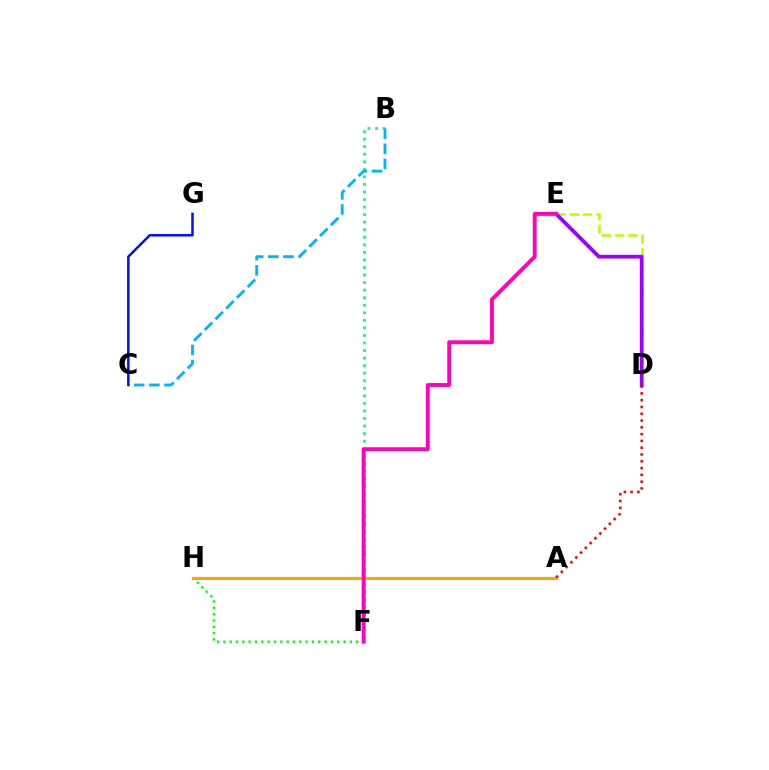{('D', 'E'): [{'color': '#b3ff00', 'line_style': 'dashed', 'thickness': 1.8}, {'color': '#9b00ff', 'line_style': 'solid', 'thickness': 2.69}], ('B', 'F'): [{'color': '#00ff9d', 'line_style': 'dotted', 'thickness': 2.05}], ('F', 'H'): [{'color': '#08ff00', 'line_style': 'dotted', 'thickness': 1.72}], ('B', 'C'): [{'color': '#00b5ff', 'line_style': 'dashed', 'thickness': 2.06}], ('A', 'H'): [{'color': '#ffa500', 'line_style': 'solid', 'thickness': 2.24}], ('E', 'F'): [{'color': '#ff00bd', 'line_style': 'solid', 'thickness': 2.79}], ('A', 'D'): [{'color': '#ff0000', 'line_style': 'dotted', 'thickness': 1.84}], ('C', 'G'): [{'color': '#0010ff', 'line_style': 'solid', 'thickness': 1.8}]}